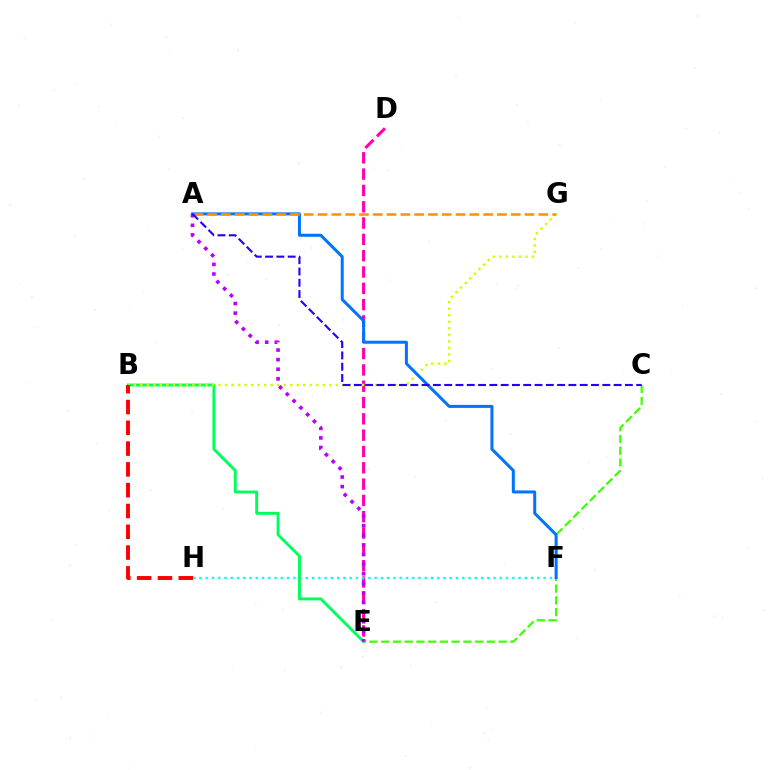{('D', 'E'): [{'color': '#ff00ac', 'line_style': 'dashed', 'thickness': 2.22}], ('F', 'H'): [{'color': '#00fff6', 'line_style': 'dotted', 'thickness': 1.7}], ('B', 'E'): [{'color': '#00ff5c', 'line_style': 'solid', 'thickness': 2.09}], ('C', 'E'): [{'color': '#3dff00', 'line_style': 'dashed', 'thickness': 1.6}], ('B', 'G'): [{'color': '#d1ff00', 'line_style': 'dotted', 'thickness': 1.77}], ('B', 'H'): [{'color': '#ff0000', 'line_style': 'dashed', 'thickness': 2.83}], ('A', 'F'): [{'color': '#0074ff', 'line_style': 'solid', 'thickness': 2.17}], ('A', 'G'): [{'color': '#ff9400', 'line_style': 'dashed', 'thickness': 1.87}], ('A', 'E'): [{'color': '#b900ff', 'line_style': 'dotted', 'thickness': 2.61}], ('A', 'C'): [{'color': '#2500ff', 'line_style': 'dashed', 'thickness': 1.53}]}